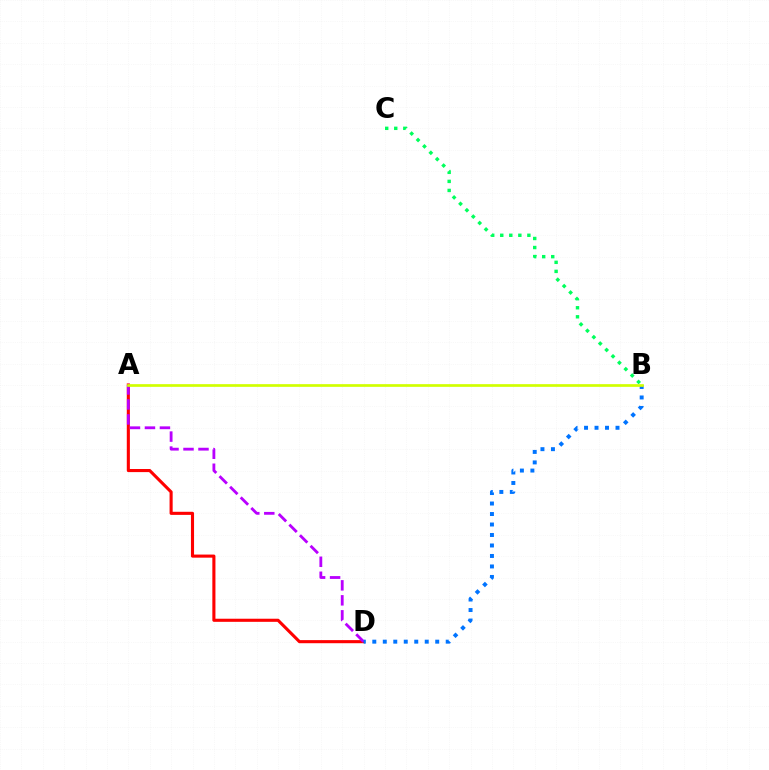{('A', 'D'): [{'color': '#ff0000', 'line_style': 'solid', 'thickness': 2.23}, {'color': '#b900ff', 'line_style': 'dashed', 'thickness': 2.04}], ('B', 'C'): [{'color': '#00ff5c', 'line_style': 'dotted', 'thickness': 2.46}], ('B', 'D'): [{'color': '#0074ff', 'line_style': 'dotted', 'thickness': 2.85}], ('A', 'B'): [{'color': '#d1ff00', 'line_style': 'solid', 'thickness': 1.94}]}